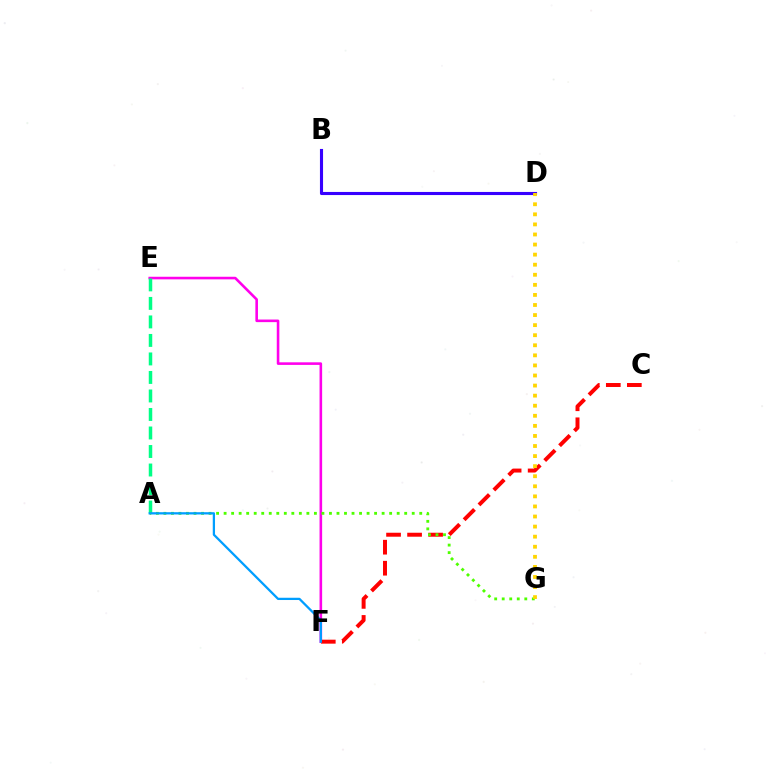{('B', 'D'): [{'color': '#3700ff', 'line_style': 'solid', 'thickness': 2.24}], ('E', 'F'): [{'color': '#ff00ed', 'line_style': 'solid', 'thickness': 1.87}], ('A', 'E'): [{'color': '#00ff86', 'line_style': 'dashed', 'thickness': 2.51}], ('C', 'F'): [{'color': '#ff0000', 'line_style': 'dashed', 'thickness': 2.86}], ('A', 'G'): [{'color': '#4fff00', 'line_style': 'dotted', 'thickness': 2.04}], ('D', 'G'): [{'color': '#ffd500', 'line_style': 'dotted', 'thickness': 2.74}], ('A', 'F'): [{'color': '#009eff', 'line_style': 'solid', 'thickness': 1.63}]}